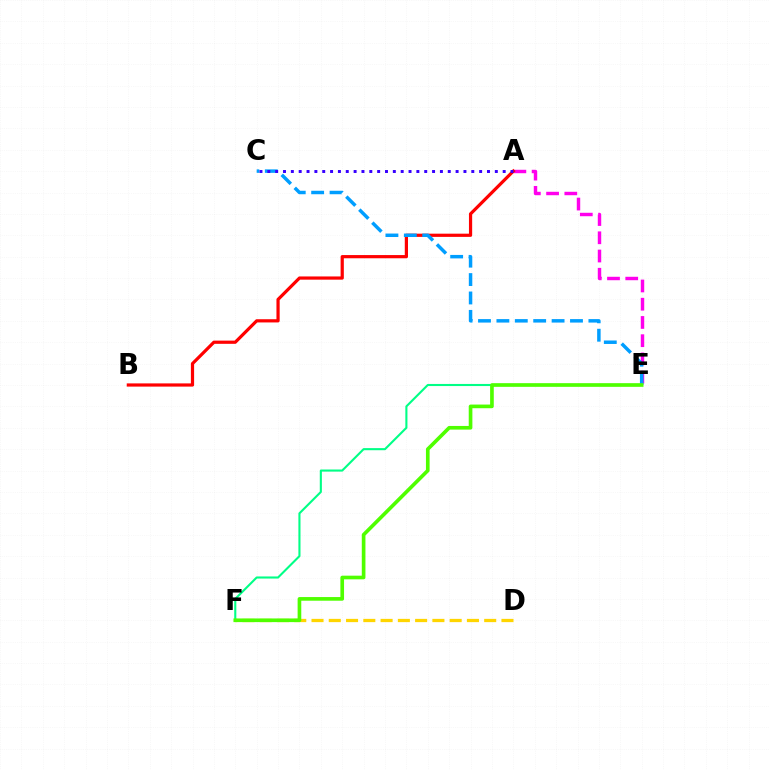{('A', 'E'): [{'color': '#ff00ed', 'line_style': 'dashed', 'thickness': 2.48}], ('A', 'B'): [{'color': '#ff0000', 'line_style': 'solid', 'thickness': 2.31}], ('C', 'E'): [{'color': '#009eff', 'line_style': 'dashed', 'thickness': 2.5}], ('A', 'C'): [{'color': '#3700ff', 'line_style': 'dotted', 'thickness': 2.13}], ('D', 'F'): [{'color': '#ffd500', 'line_style': 'dashed', 'thickness': 2.35}], ('E', 'F'): [{'color': '#00ff86', 'line_style': 'solid', 'thickness': 1.51}, {'color': '#4fff00', 'line_style': 'solid', 'thickness': 2.63}]}